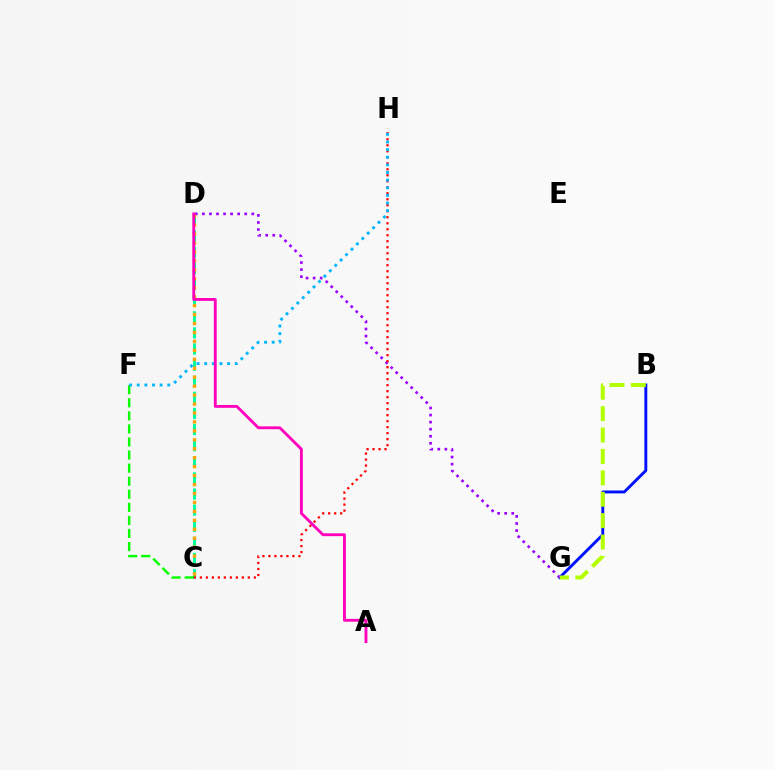{('B', 'G'): [{'color': '#0010ff', 'line_style': 'solid', 'thickness': 2.1}, {'color': '#b3ff00', 'line_style': 'dashed', 'thickness': 2.91}], ('C', 'D'): [{'color': '#00ff9d', 'line_style': 'dashed', 'thickness': 2.19}, {'color': '#ffa500', 'line_style': 'dotted', 'thickness': 2.43}], ('D', 'G'): [{'color': '#9b00ff', 'line_style': 'dotted', 'thickness': 1.92}], ('C', 'F'): [{'color': '#08ff00', 'line_style': 'dashed', 'thickness': 1.78}], ('C', 'H'): [{'color': '#ff0000', 'line_style': 'dotted', 'thickness': 1.63}], ('F', 'H'): [{'color': '#00b5ff', 'line_style': 'dotted', 'thickness': 2.07}], ('A', 'D'): [{'color': '#ff00bd', 'line_style': 'solid', 'thickness': 2.05}]}